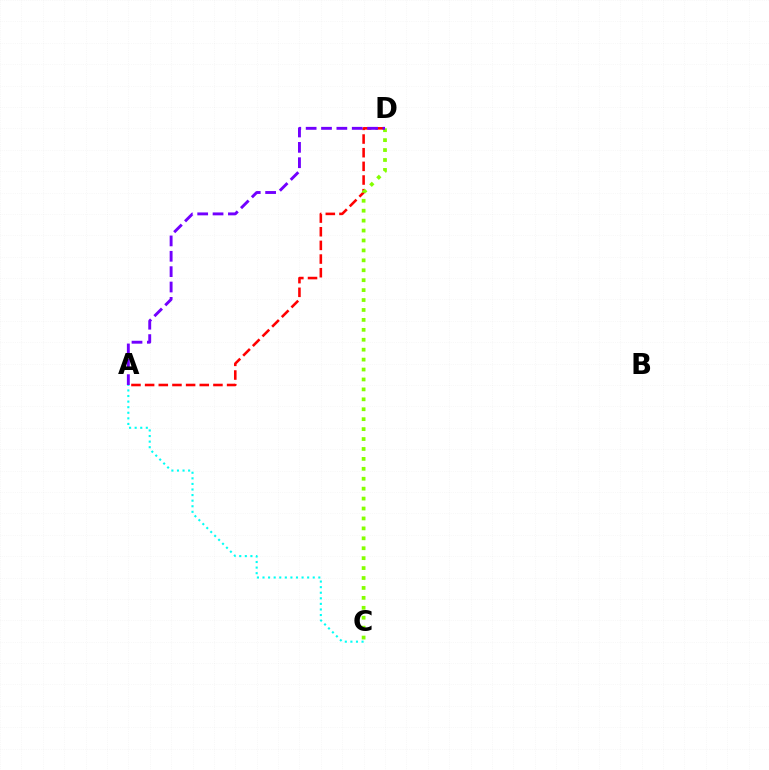{('A', 'D'): [{'color': '#ff0000', 'line_style': 'dashed', 'thickness': 1.86}, {'color': '#7200ff', 'line_style': 'dashed', 'thickness': 2.09}], ('A', 'C'): [{'color': '#00fff6', 'line_style': 'dotted', 'thickness': 1.52}], ('C', 'D'): [{'color': '#84ff00', 'line_style': 'dotted', 'thickness': 2.7}]}